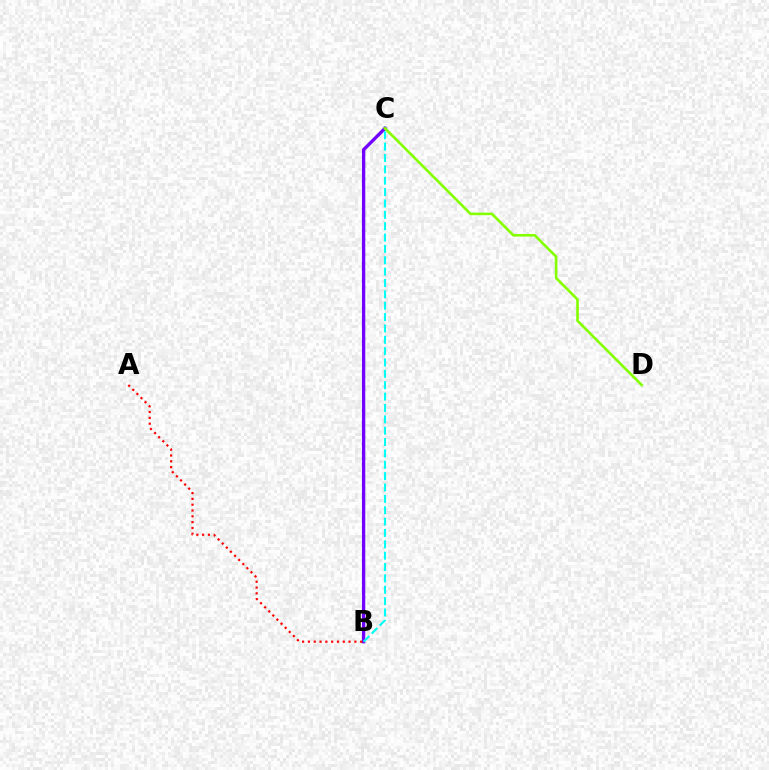{('B', 'C'): [{'color': '#7200ff', 'line_style': 'solid', 'thickness': 2.39}, {'color': '#00fff6', 'line_style': 'dashed', 'thickness': 1.54}], ('C', 'D'): [{'color': '#84ff00', 'line_style': 'solid', 'thickness': 1.89}], ('A', 'B'): [{'color': '#ff0000', 'line_style': 'dotted', 'thickness': 1.58}]}